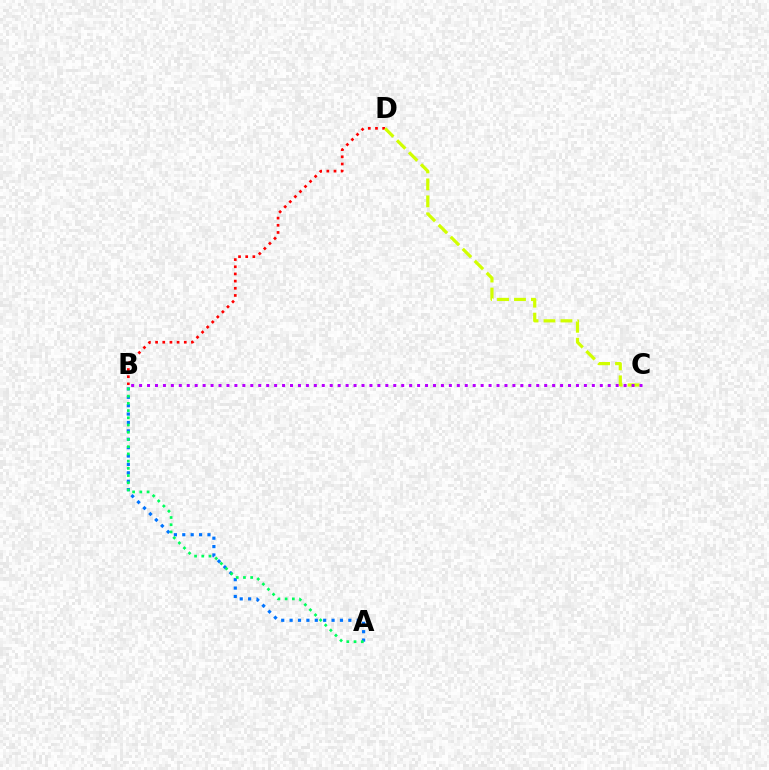{('A', 'B'): [{'color': '#0074ff', 'line_style': 'dotted', 'thickness': 2.28}, {'color': '#00ff5c', 'line_style': 'dotted', 'thickness': 1.96}], ('B', 'D'): [{'color': '#ff0000', 'line_style': 'dotted', 'thickness': 1.95}], ('C', 'D'): [{'color': '#d1ff00', 'line_style': 'dashed', 'thickness': 2.3}], ('B', 'C'): [{'color': '#b900ff', 'line_style': 'dotted', 'thickness': 2.16}]}